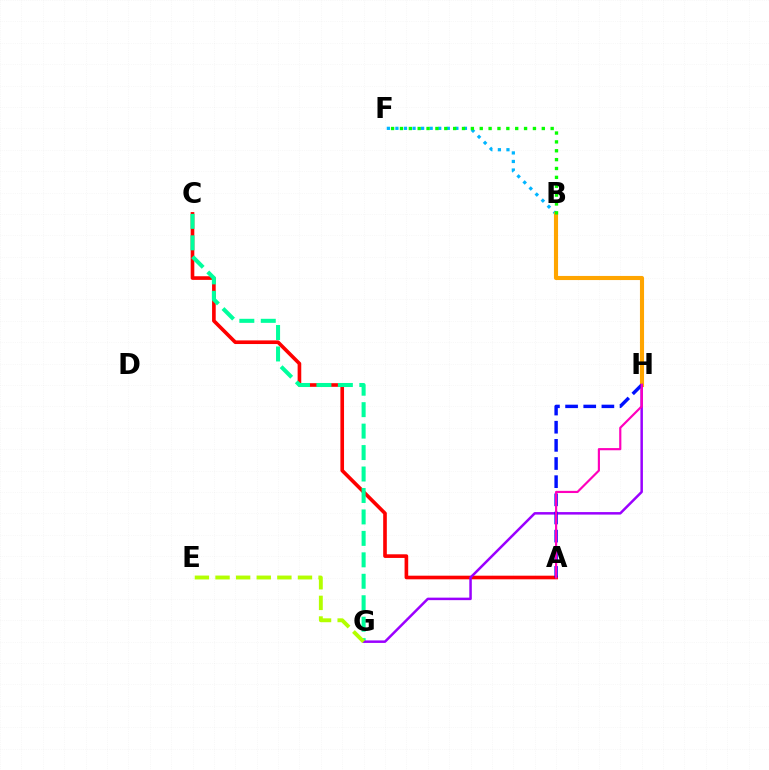{('A', 'C'): [{'color': '#ff0000', 'line_style': 'solid', 'thickness': 2.62}], ('B', 'F'): [{'color': '#00b5ff', 'line_style': 'dotted', 'thickness': 2.33}, {'color': '#08ff00', 'line_style': 'dotted', 'thickness': 2.41}], ('B', 'H'): [{'color': '#ffa500', 'line_style': 'solid', 'thickness': 2.96}], ('C', 'G'): [{'color': '#00ff9d', 'line_style': 'dashed', 'thickness': 2.91}], ('G', 'H'): [{'color': '#9b00ff', 'line_style': 'solid', 'thickness': 1.8}], ('A', 'H'): [{'color': '#0010ff', 'line_style': 'dashed', 'thickness': 2.47}, {'color': '#ff00bd', 'line_style': 'solid', 'thickness': 1.56}], ('E', 'G'): [{'color': '#b3ff00', 'line_style': 'dashed', 'thickness': 2.8}]}